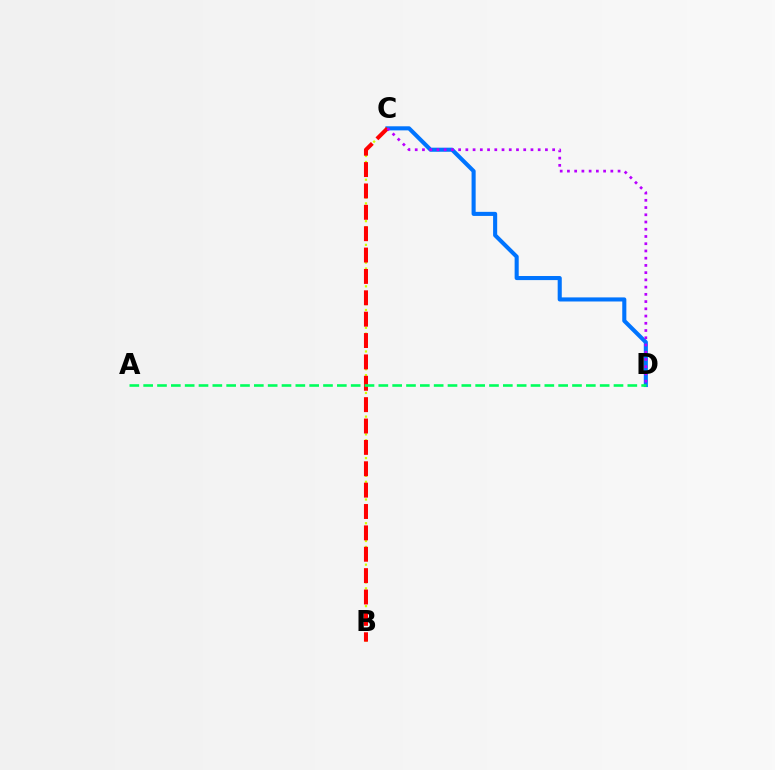{('C', 'D'): [{'color': '#0074ff', 'line_style': 'solid', 'thickness': 2.94}, {'color': '#b900ff', 'line_style': 'dotted', 'thickness': 1.97}], ('B', 'C'): [{'color': '#d1ff00', 'line_style': 'dotted', 'thickness': 1.61}, {'color': '#ff0000', 'line_style': 'dashed', 'thickness': 2.9}], ('A', 'D'): [{'color': '#00ff5c', 'line_style': 'dashed', 'thickness': 1.88}]}